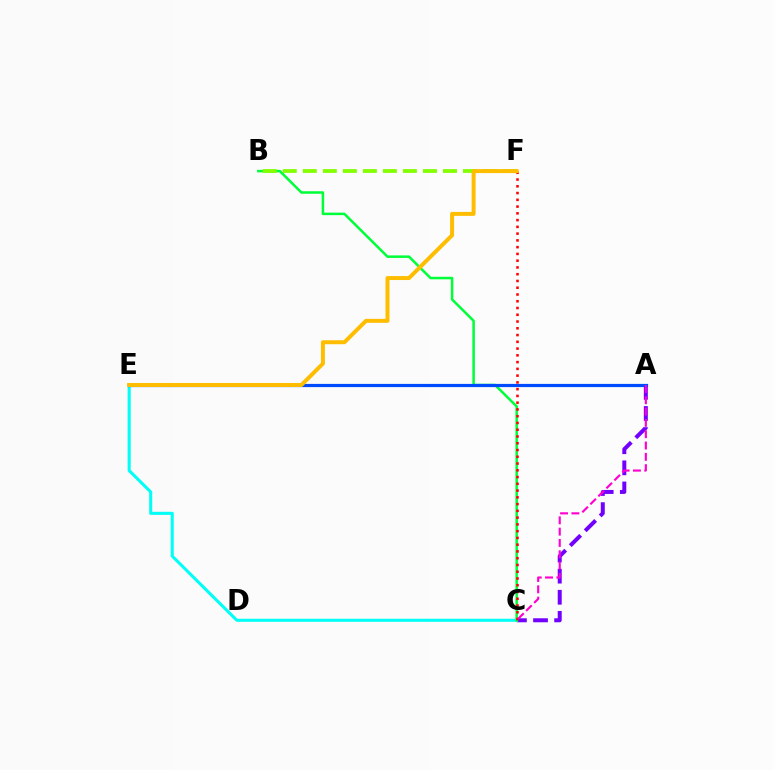{('A', 'C'): [{'color': '#7200ff', 'line_style': 'dashed', 'thickness': 2.87}, {'color': '#ff00cf', 'line_style': 'dashed', 'thickness': 1.54}], ('C', 'E'): [{'color': '#00fff6', 'line_style': 'solid', 'thickness': 2.2}], ('B', 'C'): [{'color': '#00ff39', 'line_style': 'solid', 'thickness': 1.82}], ('B', 'F'): [{'color': '#84ff00', 'line_style': 'dashed', 'thickness': 2.72}], ('A', 'E'): [{'color': '#004bff', 'line_style': 'solid', 'thickness': 2.31}], ('C', 'F'): [{'color': '#ff0000', 'line_style': 'dotted', 'thickness': 1.84}], ('E', 'F'): [{'color': '#ffbd00', 'line_style': 'solid', 'thickness': 2.86}]}